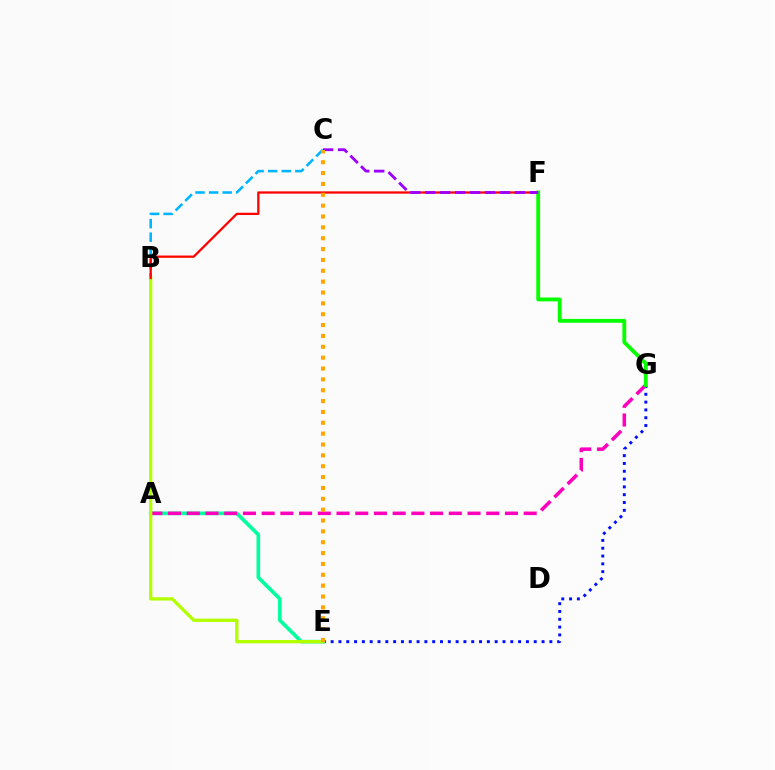{('B', 'C'): [{'color': '#00b5ff', 'line_style': 'dashed', 'thickness': 1.84}], ('E', 'G'): [{'color': '#0010ff', 'line_style': 'dotted', 'thickness': 2.12}], ('A', 'E'): [{'color': '#00ff9d', 'line_style': 'solid', 'thickness': 2.62}], ('A', 'G'): [{'color': '#ff00bd', 'line_style': 'dashed', 'thickness': 2.54}], ('B', 'E'): [{'color': '#b3ff00', 'line_style': 'solid', 'thickness': 2.39}], ('B', 'F'): [{'color': '#ff0000', 'line_style': 'solid', 'thickness': 1.64}], ('F', 'G'): [{'color': '#08ff00', 'line_style': 'solid', 'thickness': 2.77}], ('C', 'F'): [{'color': '#9b00ff', 'line_style': 'dashed', 'thickness': 2.03}], ('C', 'E'): [{'color': '#ffa500', 'line_style': 'dotted', 'thickness': 2.95}]}